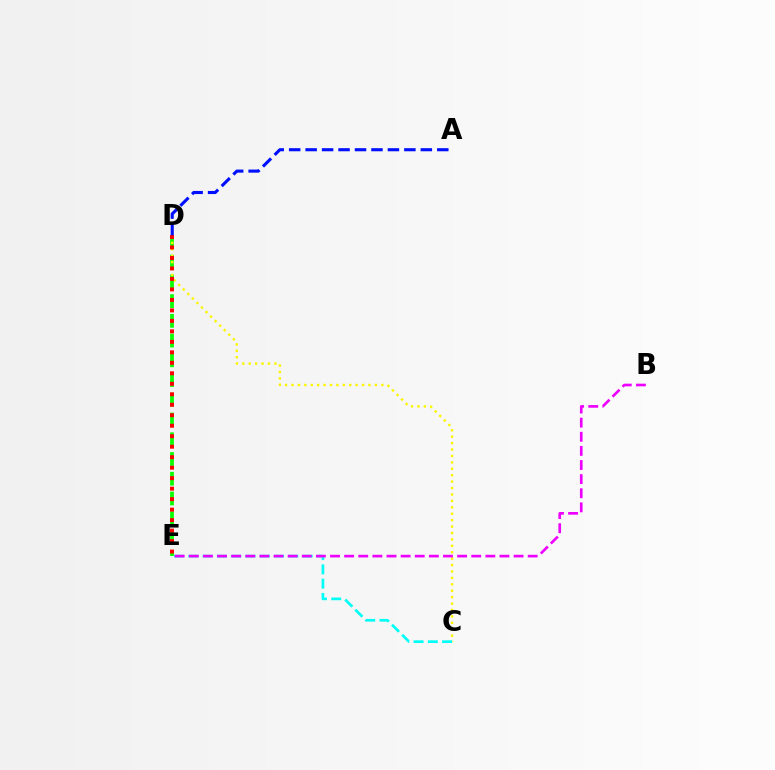{('D', 'E'): [{'color': '#08ff00', 'line_style': 'dashed', 'thickness': 2.68}, {'color': '#ff0000', 'line_style': 'dotted', 'thickness': 2.85}], ('C', 'D'): [{'color': '#fcf500', 'line_style': 'dotted', 'thickness': 1.74}], ('C', 'E'): [{'color': '#00fff6', 'line_style': 'dashed', 'thickness': 1.94}], ('B', 'E'): [{'color': '#ee00ff', 'line_style': 'dashed', 'thickness': 1.92}], ('A', 'D'): [{'color': '#0010ff', 'line_style': 'dashed', 'thickness': 2.24}]}